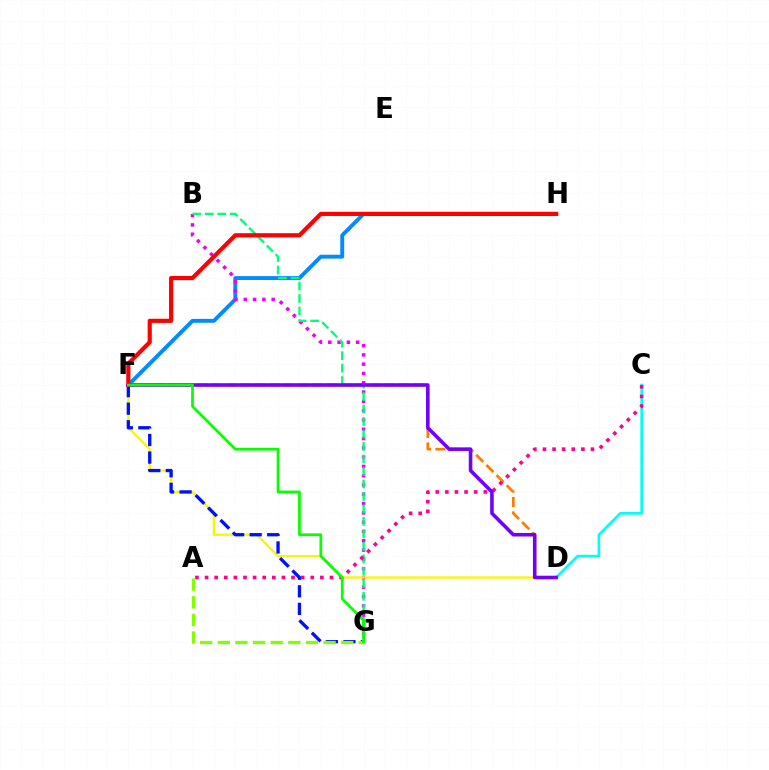{('F', 'H'): [{'color': '#008cff', 'line_style': 'solid', 'thickness': 2.8}, {'color': '#ff0000', 'line_style': 'solid', 'thickness': 2.99}], ('C', 'D'): [{'color': '#00fff6', 'line_style': 'solid', 'thickness': 1.9}], ('B', 'G'): [{'color': '#ee00ff', 'line_style': 'dotted', 'thickness': 2.53}, {'color': '#00ff74', 'line_style': 'dashed', 'thickness': 1.69}], ('D', 'F'): [{'color': '#fcf500', 'line_style': 'solid', 'thickness': 1.66}, {'color': '#ff7c00', 'line_style': 'dashed', 'thickness': 1.95}, {'color': '#7200ff', 'line_style': 'solid', 'thickness': 2.58}], ('A', 'C'): [{'color': '#ff0094', 'line_style': 'dotted', 'thickness': 2.61}], ('F', 'G'): [{'color': '#0010ff', 'line_style': 'dashed', 'thickness': 2.39}, {'color': '#08ff00', 'line_style': 'solid', 'thickness': 1.99}], ('A', 'G'): [{'color': '#84ff00', 'line_style': 'dashed', 'thickness': 2.4}]}